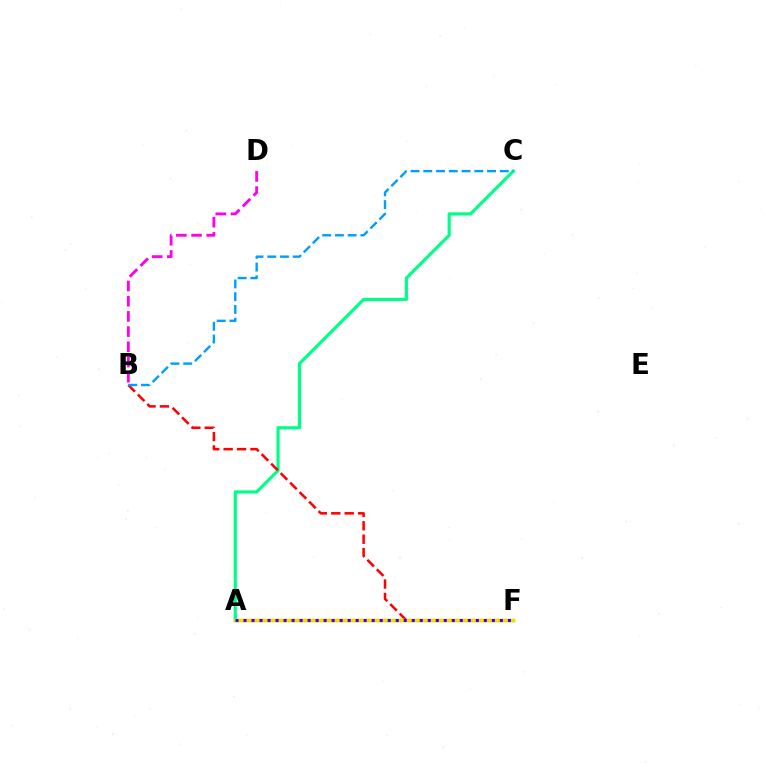{('A', 'F'): [{'color': '#4fff00', 'line_style': 'solid', 'thickness': 2.4}, {'color': '#ffd500', 'line_style': 'solid', 'thickness': 2.44}, {'color': '#3700ff', 'line_style': 'dotted', 'thickness': 2.18}], ('A', 'C'): [{'color': '#00ff86', 'line_style': 'solid', 'thickness': 2.28}], ('B', 'F'): [{'color': '#ff0000', 'line_style': 'dashed', 'thickness': 1.82}], ('B', 'C'): [{'color': '#009eff', 'line_style': 'dashed', 'thickness': 1.73}], ('B', 'D'): [{'color': '#ff00ed', 'line_style': 'dashed', 'thickness': 2.07}]}